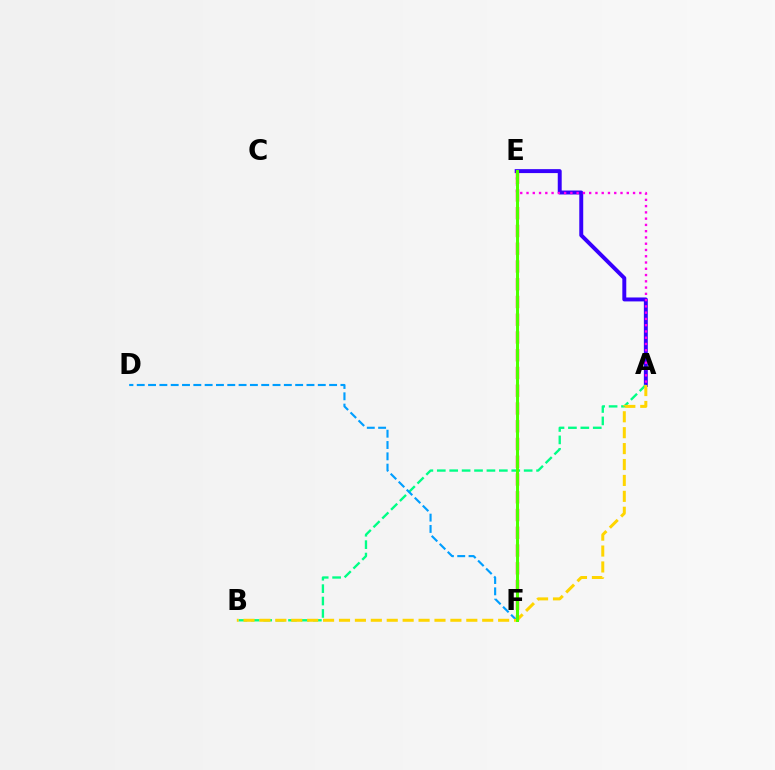{('A', 'E'): [{'color': '#3700ff', 'line_style': 'solid', 'thickness': 2.84}, {'color': '#ff00ed', 'line_style': 'dotted', 'thickness': 1.7}], ('E', 'F'): [{'color': '#ff0000', 'line_style': 'dashed', 'thickness': 2.41}, {'color': '#4fff00', 'line_style': 'solid', 'thickness': 2.17}], ('A', 'B'): [{'color': '#00ff86', 'line_style': 'dashed', 'thickness': 1.69}, {'color': '#ffd500', 'line_style': 'dashed', 'thickness': 2.16}], ('D', 'F'): [{'color': '#009eff', 'line_style': 'dashed', 'thickness': 1.54}]}